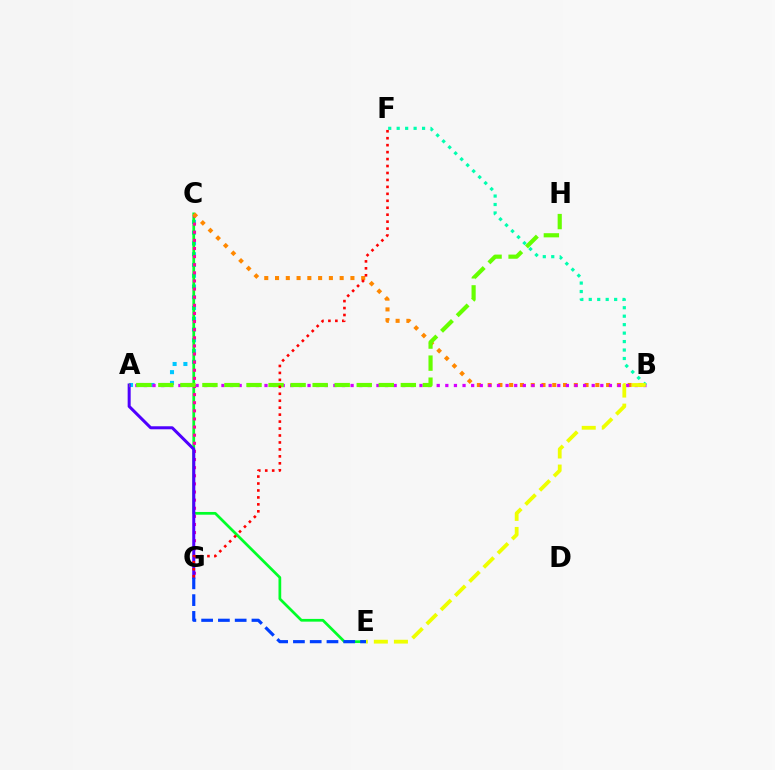{('A', 'C'): [{'color': '#00c7ff', 'line_style': 'dotted', 'thickness': 2.92}], ('C', 'E'): [{'color': '#00ff27', 'line_style': 'solid', 'thickness': 1.97}], ('C', 'G'): [{'color': '#ff00a0', 'line_style': 'dotted', 'thickness': 2.21}], ('A', 'G'): [{'color': '#4f00ff', 'line_style': 'solid', 'thickness': 2.17}], ('B', 'C'): [{'color': '#ff8800', 'line_style': 'dotted', 'thickness': 2.93}], ('A', 'B'): [{'color': '#d600ff', 'line_style': 'dotted', 'thickness': 2.34}], ('B', 'F'): [{'color': '#00ffaf', 'line_style': 'dotted', 'thickness': 2.3}], ('B', 'E'): [{'color': '#eeff00', 'line_style': 'dashed', 'thickness': 2.73}], ('A', 'H'): [{'color': '#66ff00', 'line_style': 'dashed', 'thickness': 2.99}], ('E', 'G'): [{'color': '#003fff', 'line_style': 'dashed', 'thickness': 2.28}], ('F', 'G'): [{'color': '#ff0000', 'line_style': 'dotted', 'thickness': 1.89}]}